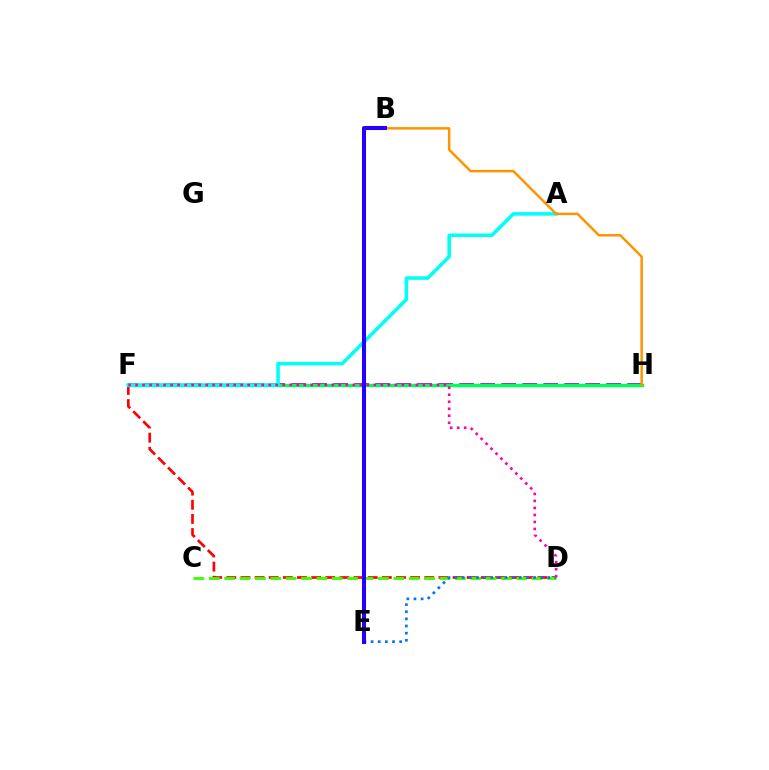{('D', 'F'): [{'color': '#ff0000', 'line_style': 'dashed', 'thickness': 1.92}, {'color': '#ff00ac', 'line_style': 'dotted', 'thickness': 1.9}], ('F', 'H'): [{'color': '#b900ff', 'line_style': 'dashed', 'thickness': 2.85}, {'color': '#00ff5c', 'line_style': 'solid', 'thickness': 2.5}], ('C', 'D'): [{'color': '#3dff00', 'line_style': 'dashed', 'thickness': 2.09}], ('A', 'F'): [{'color': '#00fff6', 'line_style': 'solid', 'thickness': 2.55}], ('B', 'E'): [{'color': '#d1ff00', 'line_style': 'solid', 'thickness': 1.64}, {'color': '#2500ff', 'line_style': 'solid', 'thickness': 2.91}], ('B', 'H'): [{'color': '#ff9400', 'line_style': 'solid', 'thickness': 1.79}], ('D', 'E'): [{'color': '#0074ff', 'line_style': 'dotted', 'thickness': 1.94}]}